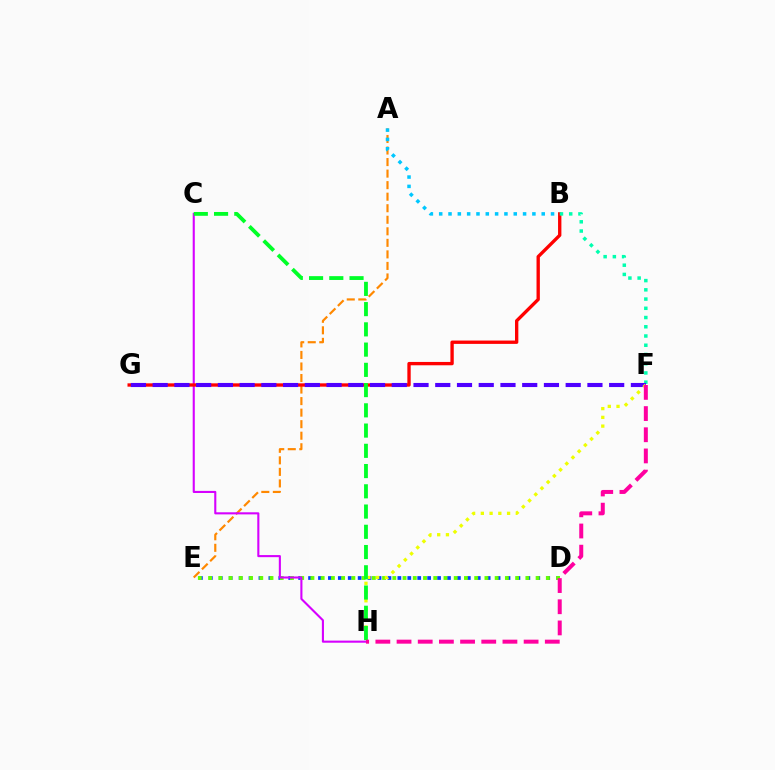{('D', 'E'): [{'color': '#003fff', 'line_style': 'dotted', 'thickness': 2.7}, {'color': '#66ff00', 'line_style': 'dotted', 'thickness': 2.78}], ('A', 'E'): [{'color': '#ff8800', 'line_style': 'dashed', 'thickness': 1.57}], ('C', 'H'): [{'color': '#d600ff', 'line_style': 'solid', 'thickness': 1.51}, {'color': '#00ff27', 'line_style': 'dashed', 'thickness': 2.75}], ('B', 'G'): [{'color': '#ff0000', 'line_style': 'solid', 'thickness': 2.4}], ('B', 'F'): [{'color': '#00ffaf', 'line_style': 'dotted', 'thickness': 2.51}], ('A', 'B'): [{'color': '#00c7ff', 'line_style': 'dotted', 'thickness': 2.53}], ('F', 'G'): [{'color': '#4f00ff', 'line_style': 'dashed', 'thickness': 2.95}], ('F', 'H'): [{'color': '#eeff00', 'line_style': 'dotted', 'thickness': 2.38}, {'color': '#ff00a0', 'line_style': 'dashed', 'thickness': 2.88}]}